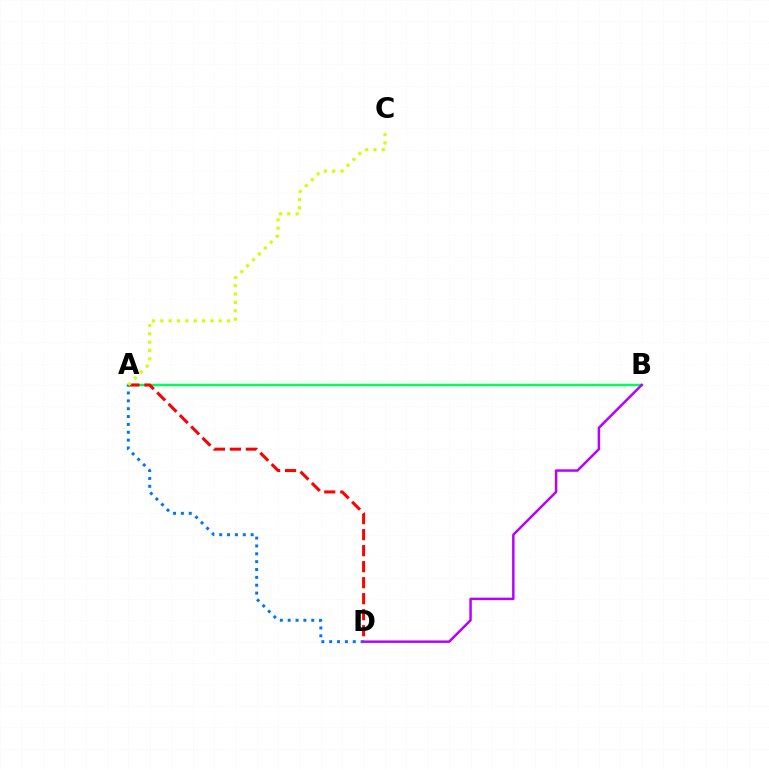{('A', 'B'): [{'color': '#00ff5c', 'line_style': 'solid', 'thickness': 1.79}], ('A', 'D'): [{'color': '#ff0000', 'line_style': 'dashed', 'thickness': 2.17}, {'color': '#0074ff', 'line_style': 'dotted', 'thickness': 2.14}], ('A', 'C'): [{'color': '#d1ff00', 'line_style': 'dotted', 'thickness': 2.27}], ('B', 'D'): [{'color': '#b900ff', 'line_style': 'solid', 'thickness': 1.78}]}